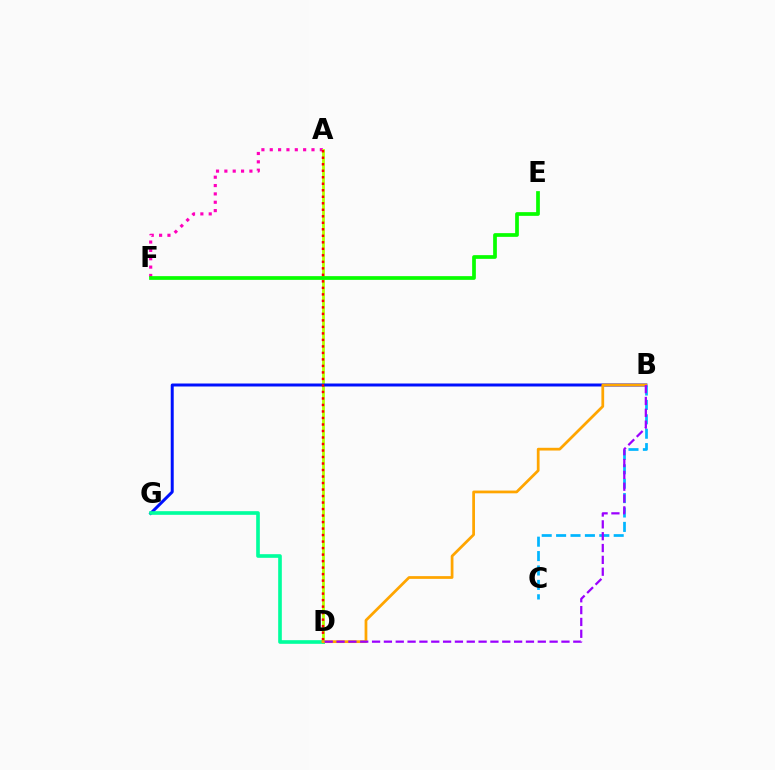{('B', 'C'): [{'color': '#00b5ff', 'line_style': 'dashed', 'thickness': 1.96}], ('A', 'F'): [{'color': '#ff00bd', 'line_style': 'dotted', 'thickness': 2.27}], ('A', 'D'): [{'color': '#b3ff00', 'line_style': 'solid', 'thickness': 2.02}, {'color': '#ff0000', 'line_style': 'dotted', 'thickness': 1.77}], ('E', 'F'): [{'color': '#08ff00', 'line_style': 'solid', 'thickness': 2.68}], ('B', 'G'): [{'color': '#0010ff', 'line_style': 'solid', 'thickness': 2.15}], ('D', 'G'): [{'color': '#00ff9d', 'line_style': 'solid', 'thickness': 2.62}], ('B', 'D'): [{'color': '#ffa500', 'line_style': 'solid', 'thickness': 1.98}, {'color': '#9b00ff', 'line_style': 'dashed', 'thickness': 1.61}]}